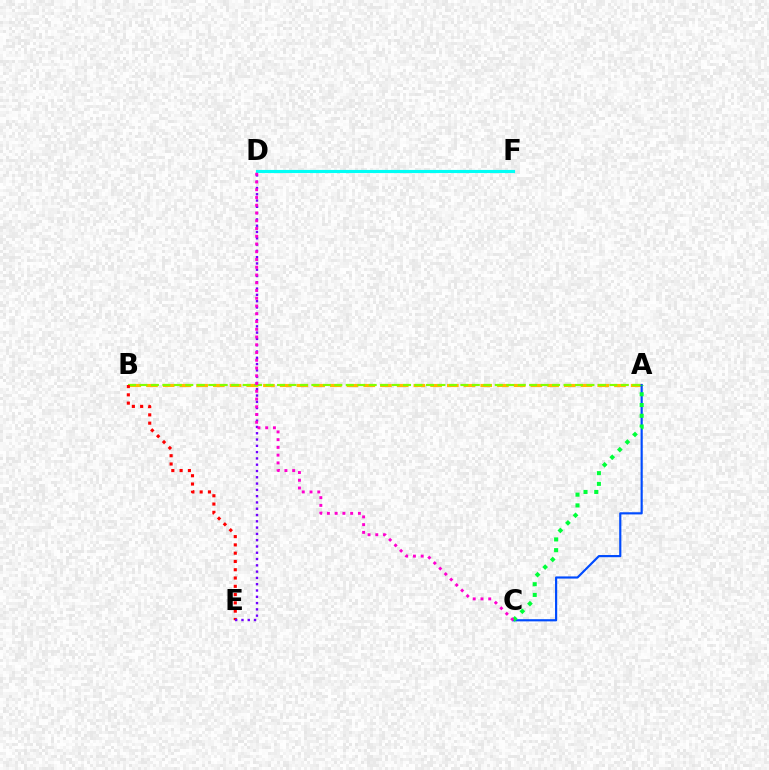{('D', 'F'): [{'color': '#00fff6', 'line_style': 'solid', 'thickness': 2.26}], ('A', 'B'): [{'color': '#ffbd00', 'line_style': 'dashed', 'thickness': 2.27}, {'color': '#84ff00', 'line_style': 'dashed', 'thickness': 1.56}], ('B', 'E'): [{'color': '#ff0000', 'line_style': 'dotted', 'thickness': 2.25}], ('A', 'C'): [{'color': '#004bff', 'line_style': 'solid', 'thickness': 1.56}, {'color': '#00ff39', 'line_style': 'dotted', 'thickness': 2.91}], ('D', 'E'): [{'color': '#7200ff', 'line_style': 'dotted', 'thickness': 1.71}], ('C', 'D'): [{'color': '#ff00cf', 'line_style': 'dotted', 'thickness': 2.11}]}